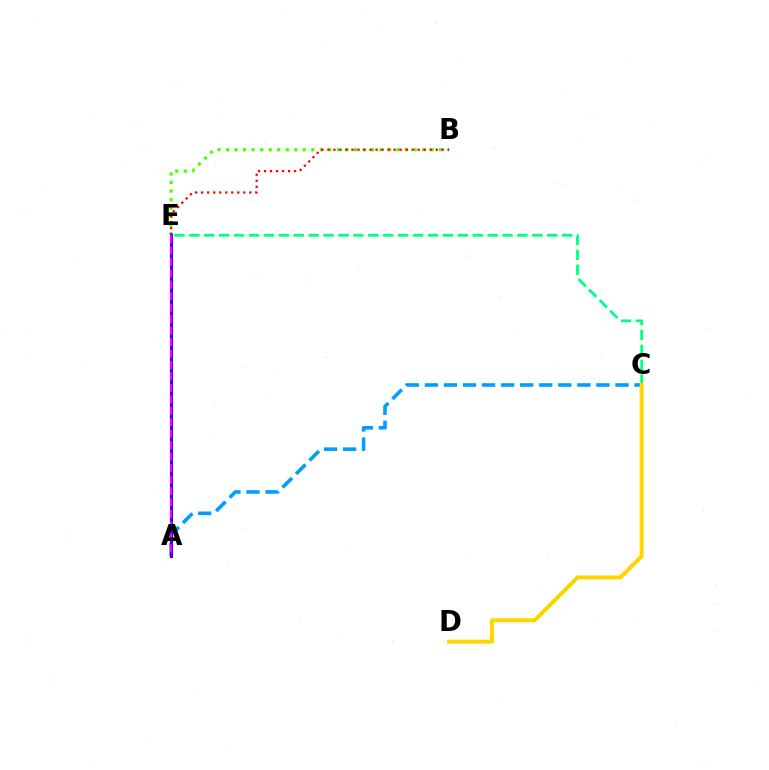{('A', 'C'): [{'color': '#009eff', 'line_style': 'dashed', 'thickness': 2.59}], ('C', 'E'): [{'color': '#00ff86', 'line_style': 'dashed', 'thickness': 2.03}], ('B', 'E'): [{'color': '#4fff00', 'line_style': 'dotted', 'thickness': 2.32}, {'color': '#ff0000', 'line_style': 'dotted', 'thickness': 1.64}], ('C', 'D'): [{'color': '#ffd500', 'line_style': 'solid', 'thickness': 2.91}], ('A', 'E'): [{'color': '#3700ff', 'line_style': 'solid', 'thickness': 2.25}, {'color': '#ff00ed', 'line_style': 'dashed', 'thickness': 1.56}]}